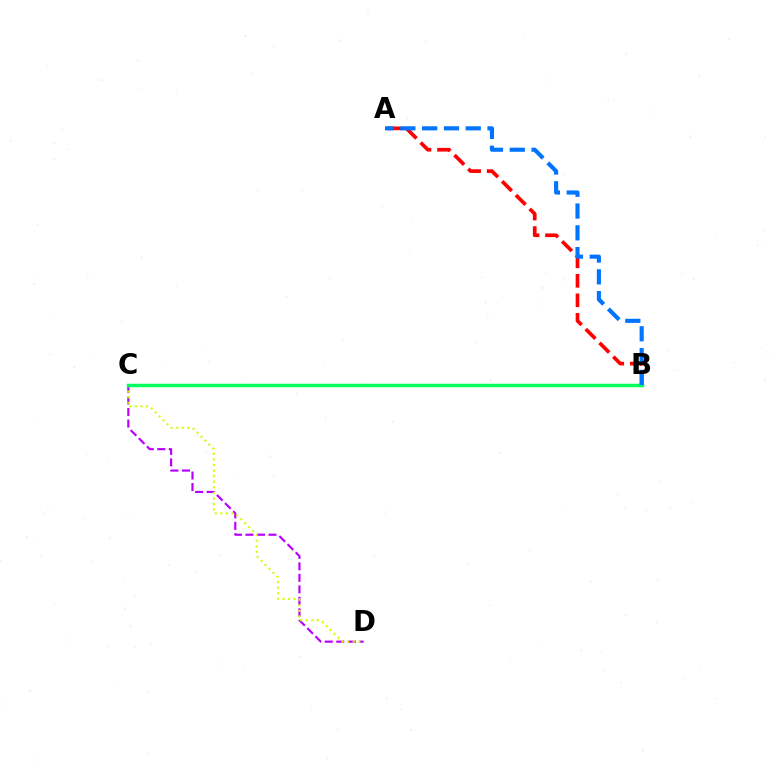{('C', 'D'): [{'color': '#b900ff', 'line_style': 'dashed', 'thickness': 1.56}, {'color': '#d1ff00', 'line_style': 'dotted', 'thickness': 1.52}], ('A', 'B'): [{'color': '#ff0000', 'line_style': 'dashed', 'thickness': 2.65}, {'color': '#0074ff', 'line_style': 'dashed', 'thickness': 2.96}], ('B', 'C'): [{'color': '#00ff5c', 'line_style': 'solid', 'thickness': 2.51}]}